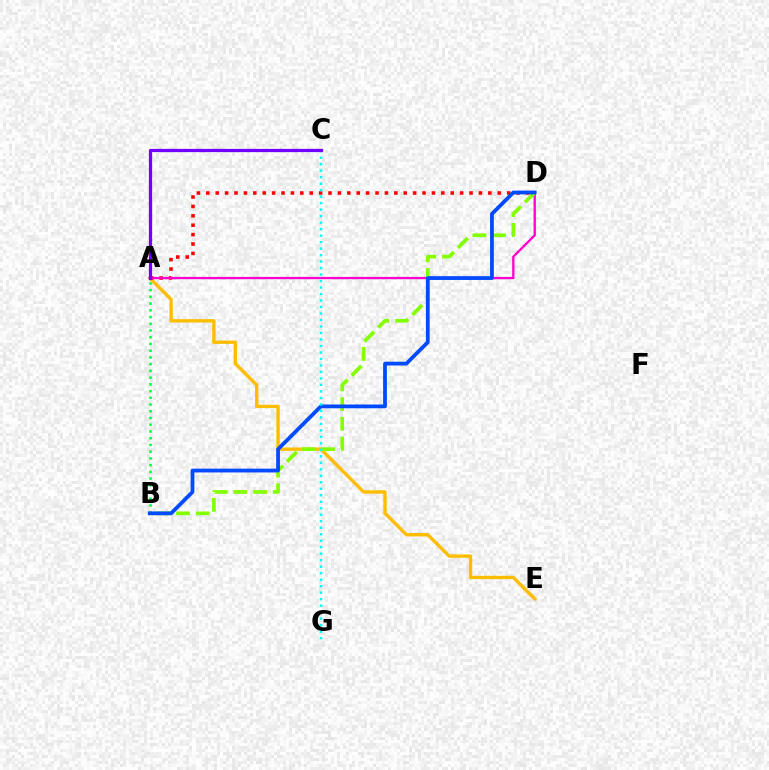{('A', 'B'): [{'color': '#00ff39', 'line_style': 'dotted', 'thickness': 1.83}], ('A', 'E'): [{'color': '#ffbd00', 'line_style': 'solid', 'thickness': 2.42}], ('A', 'D'): [{'color': '#ff0000', 'line_style': 'dotted', 'thickness': 2.55}, {'color': '#ff00cf', 'line_style': 'solid', 'thickness': 1.66}], ('B', 'D'): [{'color': '#84ff00', 'line_style': 'dashed', 'thickness': 2.67}, {'color': '#004bff', 'line_style': 'solid', 'thickness': 2.72}], ('C', 'G'): [{'color': '#00fff6', 'line_style': 'dotted', 'thickness': 1.76}], ('A', 'C'): [{'color': '#7200ff', 'line_style': 'solid', 'thickness': 2.33}]}